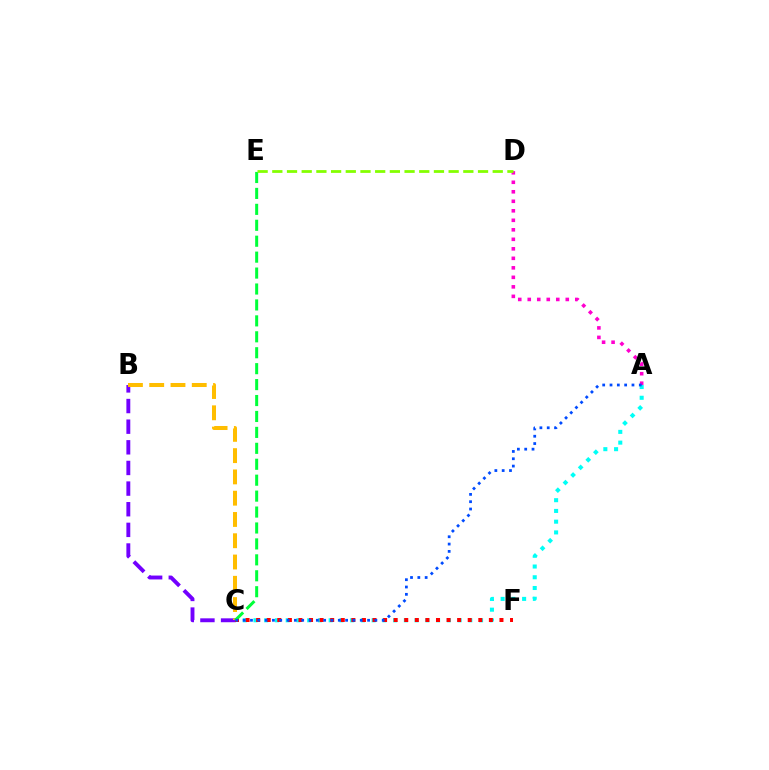{('A', 'C'): [{'color': '#00fff6', 'line_style': 'dotted', 'thickness': 2.92}, {'color': '#004bff', 'line_style': 'dotted', 'thickness': 1.99}], ('A', 'D'): [{'color': '#ff00cf', 'line_style': 'dotted', 'thickness': 2.58}], ('B', 'C'): [{'color': '#7200ff', 'line_style': 'dashed', 'thickness': 2.8}, {'color': '#ffbd00', 'line_style': 'dashed', 'thickness': 2.89}], ('C', 'F'): [{'color': '#ff0000', 'line_style': 'dotted', 'thickness': 2.87}], ('C', 'E'): [{'color': '#00ff39', 'line_style': 'dashed', 'thickness': 2.16}], ('D', 'E'): [{'color': '#84ff00', 'line_style': 'dashed', 'thickness': 2.0}]}